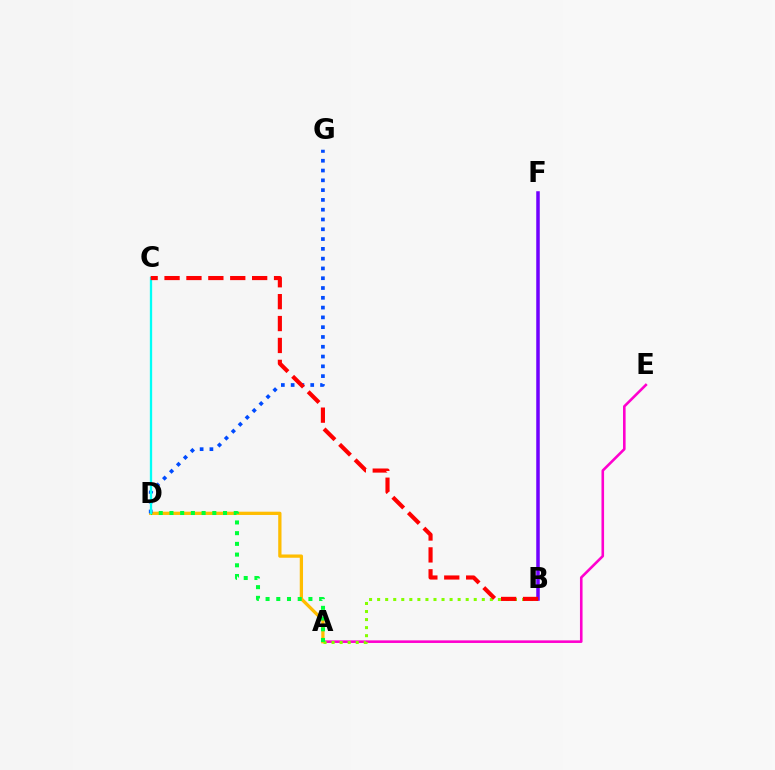{('A', 'E'): [{'color': '#ff00cf', 'line_style': 'solid', 'thickness': 1.86}], ('A', 'D'): [{'color': '#ffbd00', 'line_style': 'solid', 'thickness': 2.36}, {'color': '#00ff39', 'line_style': 'dotted', 'thickness': 2.91}], ('A', 'B'): [{'color': '#84ff00', 'line_style': 'dotted', 'thickness': 2.19}], ('D', 'G'): [{'color': '#004bff', 'line_style': 'dotted', 'thickness': 2.66}], ('B', 'F'): [{'color': '#7200ff', 'line_style': 'solid', 'thickness': 2.53}], ('C', 'D'): [{'color': '#00fff6', 'line_style': 'solid', 'thickness': 1.66}], ('B', 'C'): [{'color': '#ff0000', 'line_style': 'dashed', 'thickness': 2.98}]}